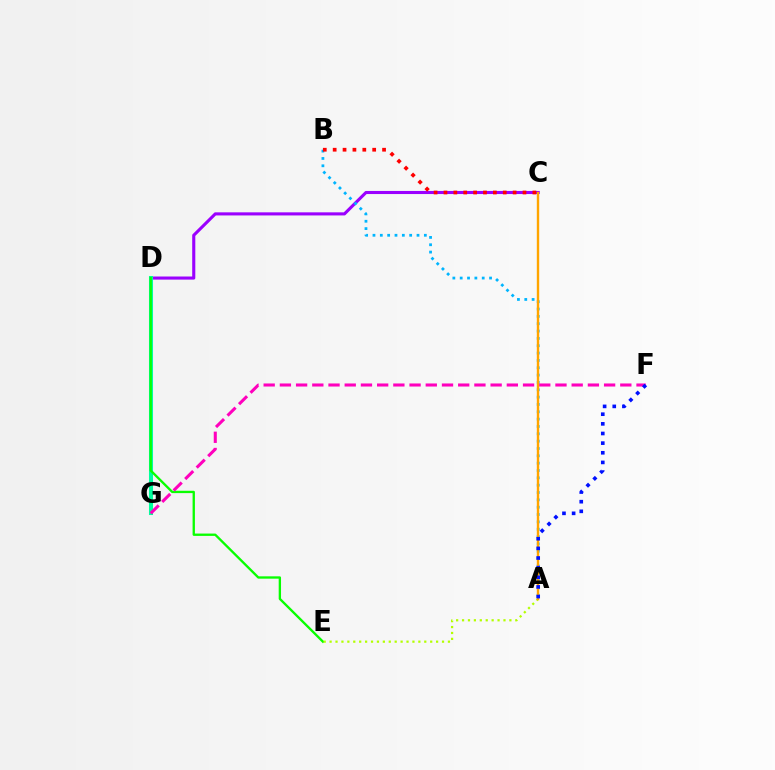{('C', 'D'): [{'color': '#9b00ff', 'line_style': 'solid', 'thickness': 2.23}], ('D', 'G'): [{'color': '#00ff9d', 'line_style': 'solid', 'thickness': 2.91}], ('D', 'E'): [{'color': '#08ff00', 'line_style': 'solid', 'thickness': 1.68}], ('A', 'E'): [{'color': '#b3ff00', 'line_style': 'dotted', 'thickness': 1.61}], ('A', 'B'): [{'color': '#00b5ff', 'line_style': 'dotted', 'thickness': 1.99}], ('F', 'G'): [{'color': '#ff00bd', 'line_style': 'dashed', 'thickness': 2.2}], ('A', 'C'): [{'color': '#ffa500', 'line_style': 'solid', 'thickness': 1.73}], ('A', 'F'): [{'color': '#0010ff', 'line_style': 'dotted', 'thickness': 2.62}], ('B', 'C'): [{'color': '#ff0000', 'line_style': 'dotted', 'thickness': 2.68}]}